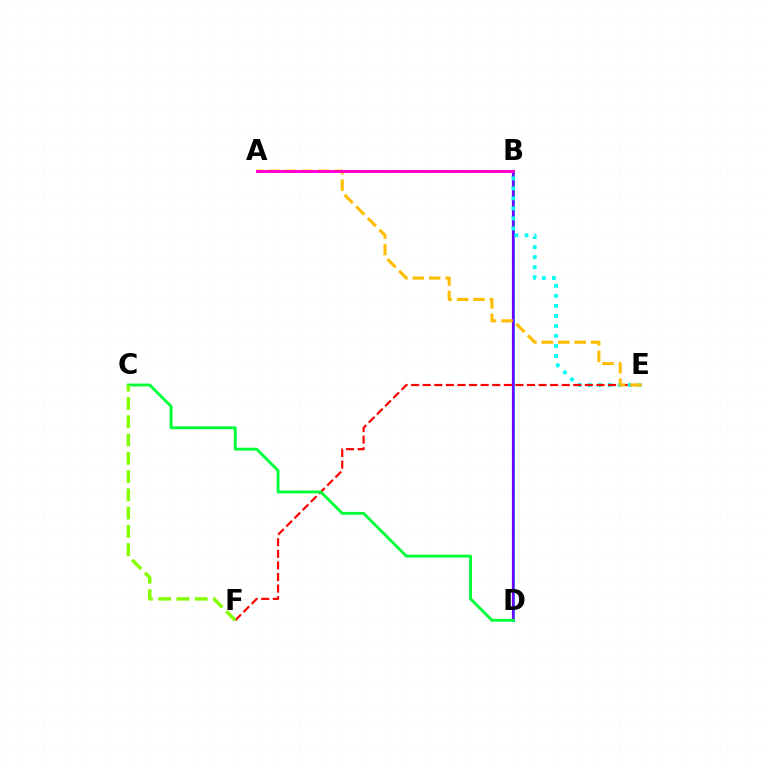{('B', 'D'): [{'color': '#004bff', 'line_style': 'solid', 'thickness': 1.84}, {'color': '#7200ff', 'line_style': 'solid', 'thickness': 1.58}], ('B', 'E'): [{'color': '#00fff6', 'line_style': 'dotted', 'thickness': 2.72}], ('E', 'F'): [{'color': '#ff0000', 'line_style': 'dashed', 'thickness': 1.57}], ('A', 'E'): [{'color': '#ffbd00', 'line_style': 'dashed', 'thickness': 2.23}], ('A', 'B'): [{'color': '#ff00cf', 'line_style': 'solid', 'thickness': 2.12}], ('C', 'D'): [{'color': '#00ff39', 'line_style': 'solid', 'thickness': 2.07}], ('C', 'F'): [{'color': '#84ff00', 'line_style': 'dashed', 'thickness': 2.48}]}